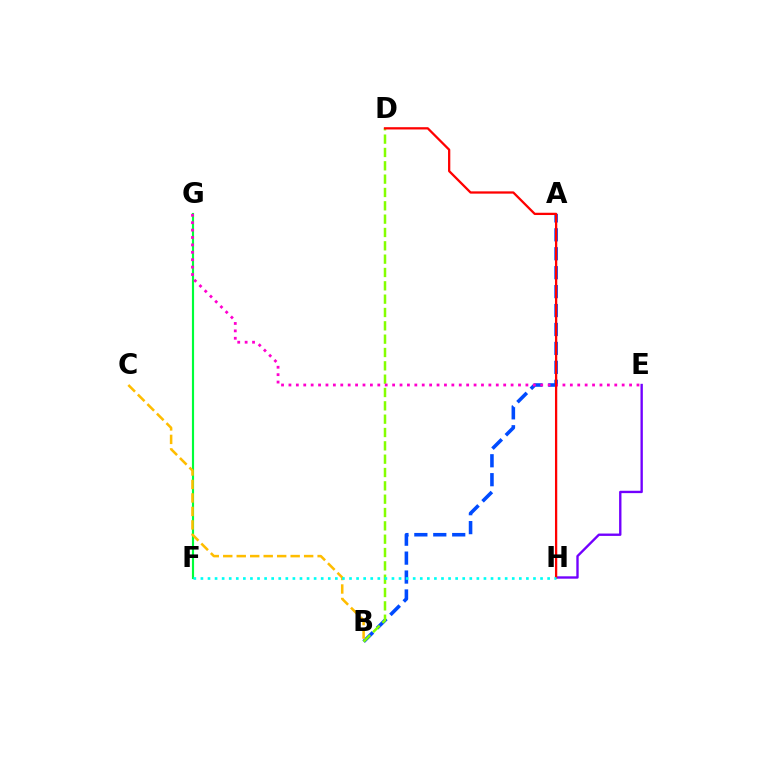{('A', 'B'): [{'color': '#004bff', 'line_style': 'dashed', 'thickness': 2.57}], ('B', 'D'): [{'color': '#84ff00', 'line_style': 'dashed', 'thickness': 1.81}], ('F', 'G'): [{'color': '#00ff39', 'line_style': 'solid', 'thickness': 1.55}], ('E', 'H'): [{'color': '#7200ff', 'line_style': 'solid', 'thickness': 1.7}], ('B', 'C'): [{'color': '#ffbd00', 'line_style': 'dashed', 'thickness': 1.83}], ('E', 'G'): [{'color': '#ff00cf', 'line_style': 'dotted', 'thickness': 2.01}], ('D', 'H'): [{'color': '#ff0000', 'line_style': 'solid', 'thickness': 1.64}], ('F', 'H'): [{'color': '#00fff6', 'line_style': 'dotted', 'thickness': 1.92}]}